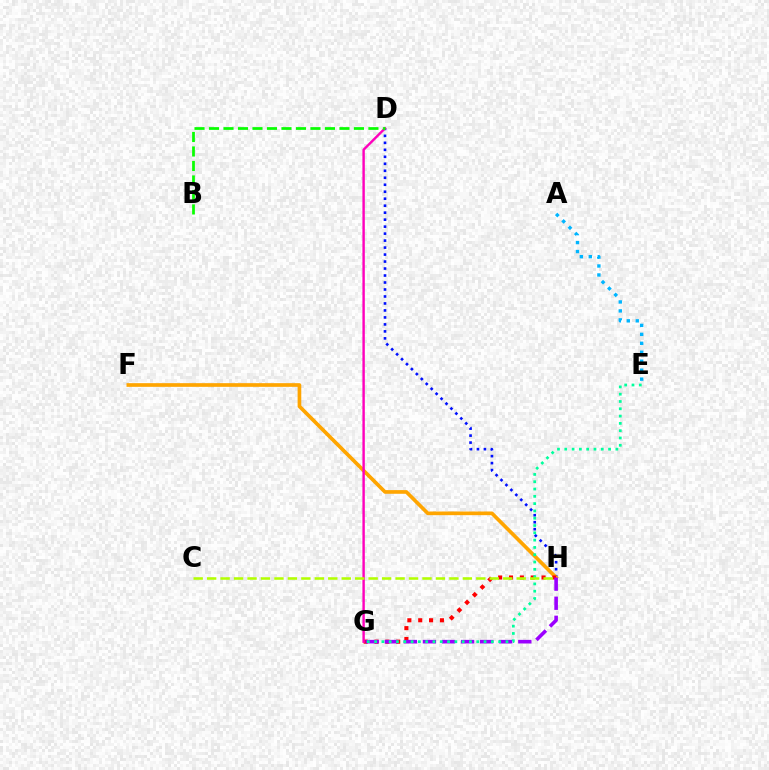{('A', 'E'): [{'color': '#00b5ff', 'line_style': 'dotted', 'thickness': 2.44}], ('D', 'H'): [{'color': '#0010ff', 'line_style': 'dotted', 'thickness': 1.9}], ('F', 'H'): [{'color': '#ffa500', 'line_style': 'solid', 'thickness': 2.64}], ('G', 'H'): [{'color': '#ff0000', 'line_style': 'dotted', 'thickness': 2.95}, {'color': '#9b00ff', 'line_style': 'dashed', 'thickness': 2.59}], ('E', 'G'): [{'color': '#00ff9d', 'line_style': 'dotted', 'thickness': 1.98}], ('D', 'G'): [{'color': '#ff00bd', 'line_style': 'solid', 'thickness': 1.74}], ('C', 'H'): [{'color': '#b3ff00', 'line_style': 'dashed', 'thickness': 1.83}], ('B', 'D'): [{'color': '#08ff00', 'line_style': 'dashed', 'thickness': 1.97}]}